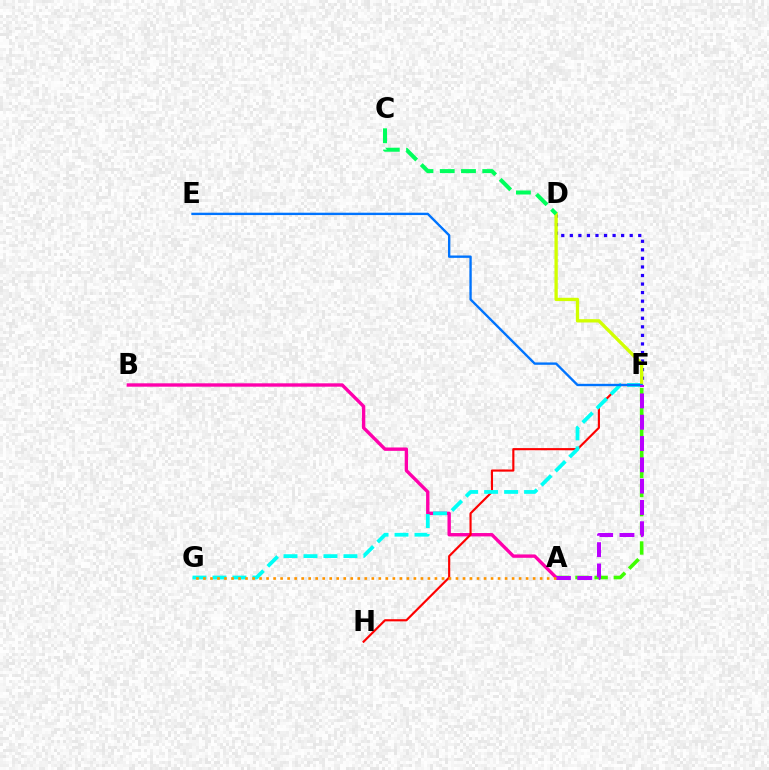{('A', 'F'): [{'color': '#3dff00', 'line_style': 'dashed', 'thickness': 2.6}, {'color': '#b900ff', 'line_style': 'dashed', 'thickness': 2.89}], ('A', 'B'): [{'color': '#ff00ac', 'line_style': 'solid', 'thickness': 2.43}], ('D', 'F'): [{'color': '#2500ff', 'line_style': 'dotted', 'thickness': 2.32}, {'color': '#d1ff00', 'line_style': 'solid', 'thickness': 2.38}], ('F', 'H'): [{'color': '#ff0000', 'line_style': 'solid', 'thickness': 1.55}], ('F', 'G'): [{'color': '#00fff6', 'line_style': 'dashed', 'thickness': 2.71}], ('E', 'F'): [{'color': '#0074ff', 'line_style': 'solid', 'thickness': 1.7}], ('C', 'D'): [{'color': '#00ff5c', 'line_style': 'dashed', 'thickness': 2.89}], ('A', 'G'): [{'color': '#ff9400', 'line_style': 'dotted', 'thickness': 1.91}]}